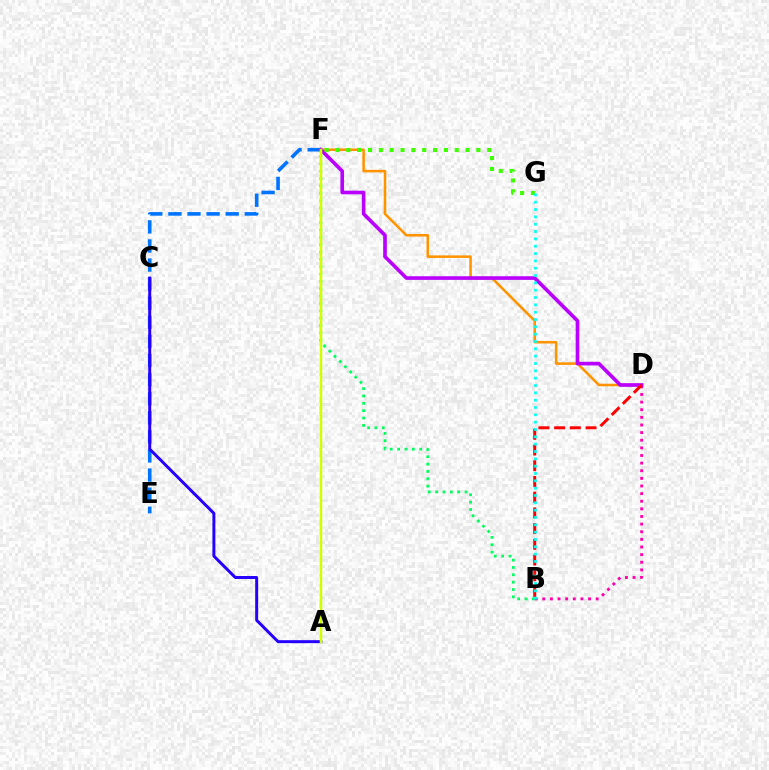{('B', 'D'): [{'color': '#ff00ac', 'line_style': 'dotted', 'thickness': 2.07}, {'color': '#ff0000', 'line_style': 'dashed', 'thickness': 2.13}], ('E', 'F'): [{'color': '#0074ff', 'line_style': 'dashed', 'thickness': 2.59}], ('D', 'F'): [{'color': '#ff9400', 'line_style': 'solid', 'thickness': 1.83}, {'color': '#b900ff', 'line_style': 'solid', 'thickness': 2.62}], ('F', 'G'): [{'color': '#3dff00', 'line_style': 'dotted', 'thickness': 2.94}], ('A', 'C'): [{'color': '#2500ff', 'line_style': 'solid', 'thickness': 2.13}], ('B', 'F'): [{'color': '#00ff5c', 'line_style': 'dotted', 'thickness': 2.0}], ('B', 'G'): [{'color': '#00fff6', 'line_style': 'dotted', 'thickness': 1.99}], ('A', 'F'): [{'color': '#d1ff00', 'line_style': 'solid', 'thickness': 1.8}]}